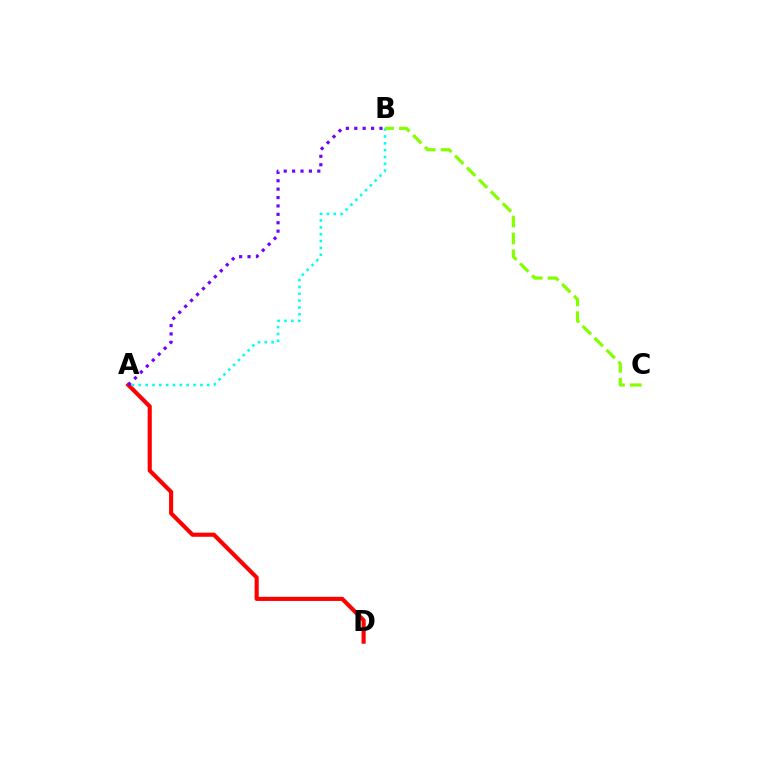{('A', 'D'): [{'color': '#ff0000', 'line_style': 'solid', 'thickness': 2.96}], ('A', 'B'): [{'color': '#00fff6', 'line_style': 'dotted', 'thickness': 1.86}, {'color': '#7200ff', 'line_style': 'dotted', 'thickness': 2.28}], ('B', 'C'): [{'color': '#84ff00', 'line_style': 'dashed', 'thickness': 2.29}]}